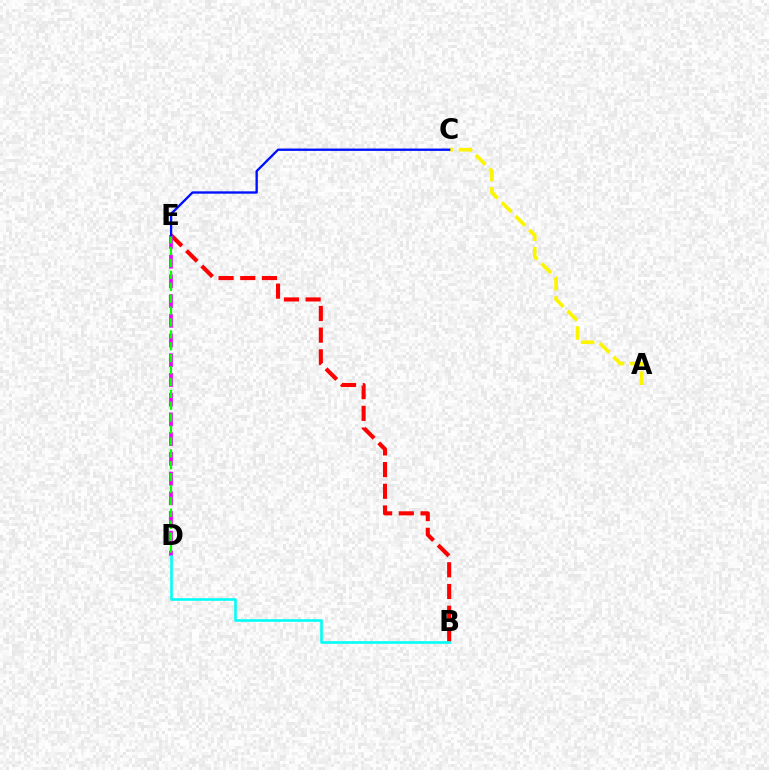{('B', 'E'): [{'color': '#ff0000', 'line_style': 'dashed', 'thickness': 2.95}], ('D', 'E'): [{'color': '#ee00ff', 'line_style': 'dashed', 'thickness': 2.68}, {'color': '#08ff00', 'line_style': 'dashed', 'thickness': 1.62}], ('B', 'D'): [{'color': '#00fff6', 'line_style': 'solid', 'thickness': 1.87}], ('A', 'C'): [{'color': '#fcf500', 'line_style': 'dashed', 'thickness': 2.63}], ('C', 'E'): [{'color': '#0010ff', 'line_style': 'solid', 'thickness': 1.69}]}